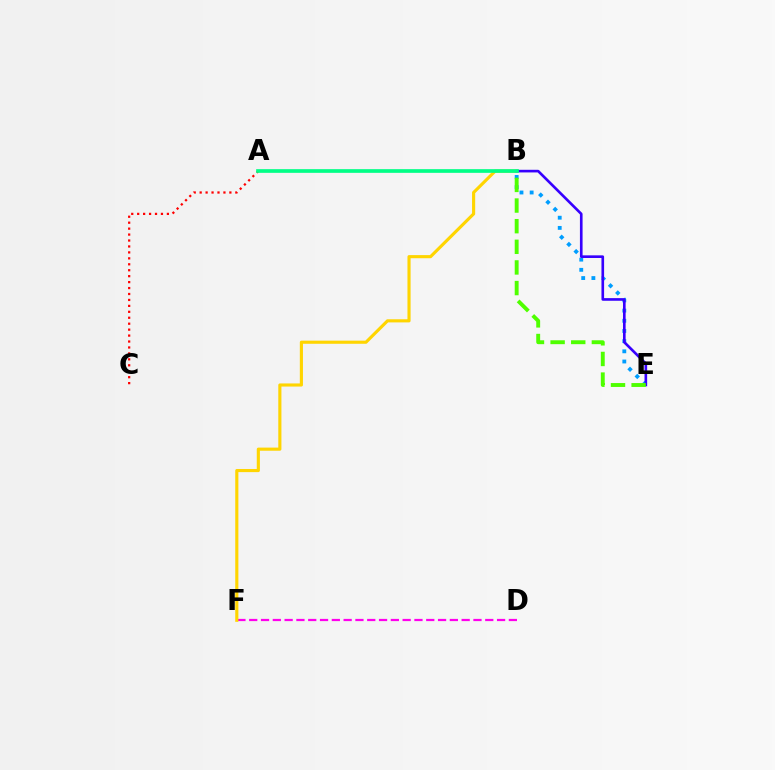{('B', 'E'): [{'color': '#009eff', 'line_style': 'dotted', 'thickness': 2.77}, {'color': '#3700ff', 'line_style': 'solid', 'thickness': 1.9}, {'color': '#4fff00', 'line_style': 'dashed', 'thickness': 2.8}], ('D', 'F'): [{'color': '#ff00ed', 'line_style': 'dashed', 'thickness': 1.6}], ('B', 'F'): [{'color': '#ffd500', 'line_style': 'solid', 'thickness': 2.25}], ('A', 'C'): [{'color': '#ff0000', 'line_style': 'dotted', 'thickness': 1.61}], ('A', 'B'): [{'color': '#00ff86', 'line_style': 'solid', 'thickness': 2.65}]}